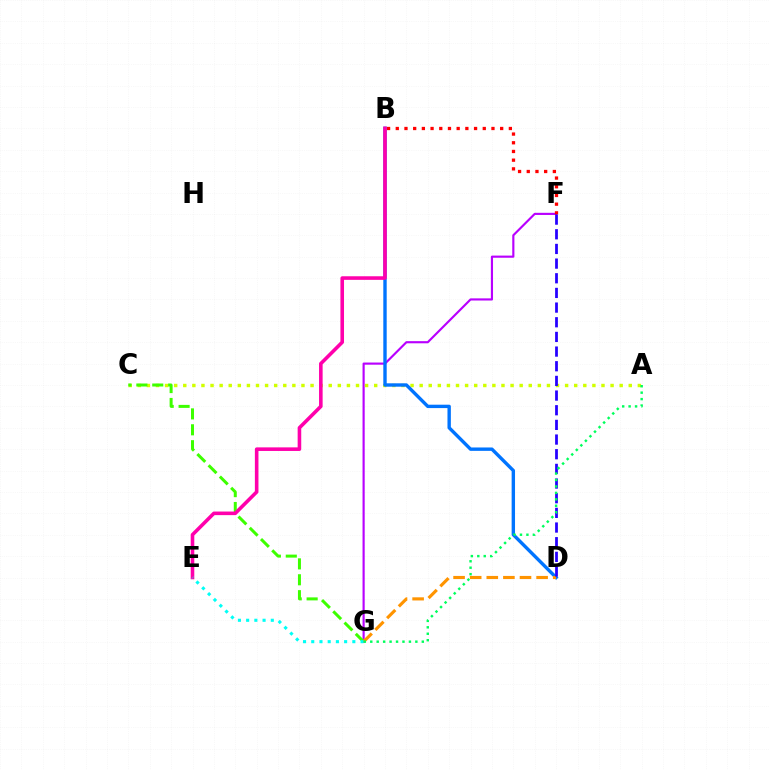{('F', 'G'): [{'color': '#b900ff', 'line_style': 'solid', 'thickness': 1.55}], ('A', 'C'): [{'color': '#d1ff00', 'line_style': 'dotted', 'thickness': 2.47}], ('C', 'G'): [{'color': '#3dff00', 'line_style': 'dashed', 'thickness': 2.16}], ('B', 'D'): [{'color': '#0074ff', 'line_style': 'solid', 'thickness': 2.44}], ('B', 'F'): [{'color': '#ff0000', 'line_style': 'dotted', 'thickness': 2.36}], ('B', 'E'): [{'color': '#ff00ac', 'line_style': 'solid', 'thickness': 2.58}], ('D', 'G'): [{'color': '#ff9400', 'line_style': 'dashed', 'thickness': 2.26}], ('D', 'F'): [{'color': '#2500ff', 'line_style': 'dashed', 'thickness': 1.99}], ('E', 'G'): [{'color': '#00fff6', 'line_style': 'dotted', 'thickness': 2.23}], ('A', 'G'): [{'color': '#00ff5c', 'line_style': 'dotted', 'thickness': 1.75}]}